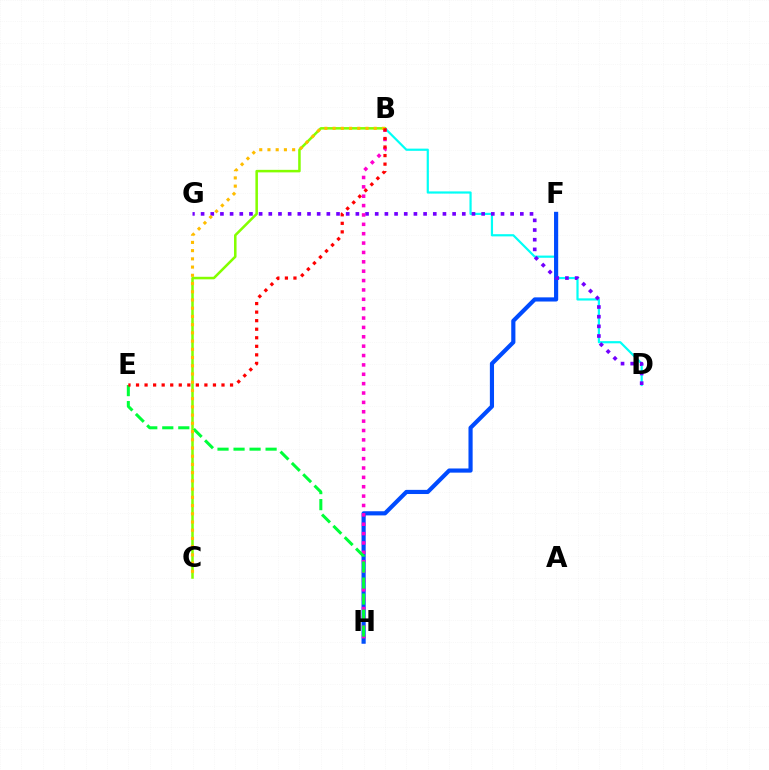{('B', 'D'): [{'color': '#00fff6', 'line_style': 'solid', 'thickness': 1.58}], ('F', 'H'): [{'color': '#004bff', 'line_style': 'solid', 'thickness': 2.99}], ('B', 'C'): [{'color': '#84ff00', 'line_style': 'solid', 'thickness': 1.83}, {'color': '#ffbd00', 'line_style': 'dotted', 'thickness': 2.23}], ('D', 'G'): [{'color': '#7200ff', 'line_style': 'dotted', 'thickness': 2.63}], ('B', 'H'): [{'color': '#ff00cf', 'line_style': 'dotted', 'thickness': 2.55}], ('E', 'H'): [{'color': '#00ff39', 'line_style': 'dashed', 'thickness': 2.18}], ('B', 'E'): [{'color': '#ff0000', 'line_style': 'dotted', 'thickness': 2.32}]}